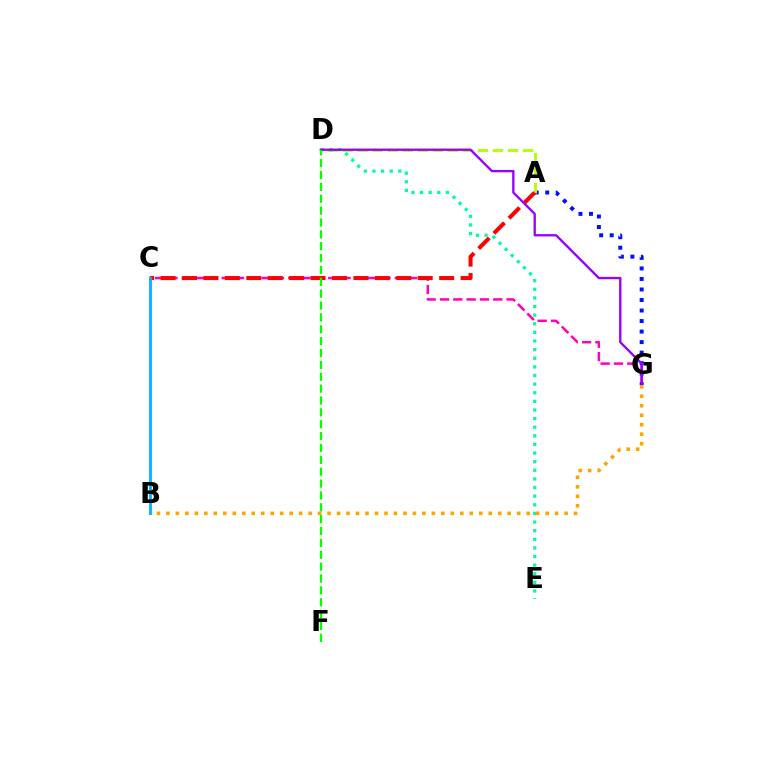{('C', 'G'): [{'color': '#ff00bd', 'line_style': 'dashed', 'thickness': 1.81}], ('A', 'G'): [{'color': '#0010ff', 'line_style': 'dotted', 'thickness': 2.86}], ('A', 'D'): [{'color': '#b3ff00', 'line_style': 'dashed', 'thickness': 2.04}], ('A', 'C'): [{'color': '#ff0000', 'line_style': 'dashed', 'thickness': 2.91}], ('D', 'E'): [{'color': '#00ff9d', 'line_style': 'dotted', 'thickness': 2.34}], ('D', 'G'): [{'color': '#9b00ff', 'line_style': 'solid', 'thickness': 1.69}], ('B', 'G'): [{'color': '#ffa500', 'line_style': 'dotted', 'thickness': 2.58}], ('D', 'F'): [{'color': '#08ff00', 'line_style': 'dashed', 'thickness': 1.61}], ('B', 'C'): [{'color': '#00b5ff', 'line_style': 'solid', 'thickness': 2.04}]}